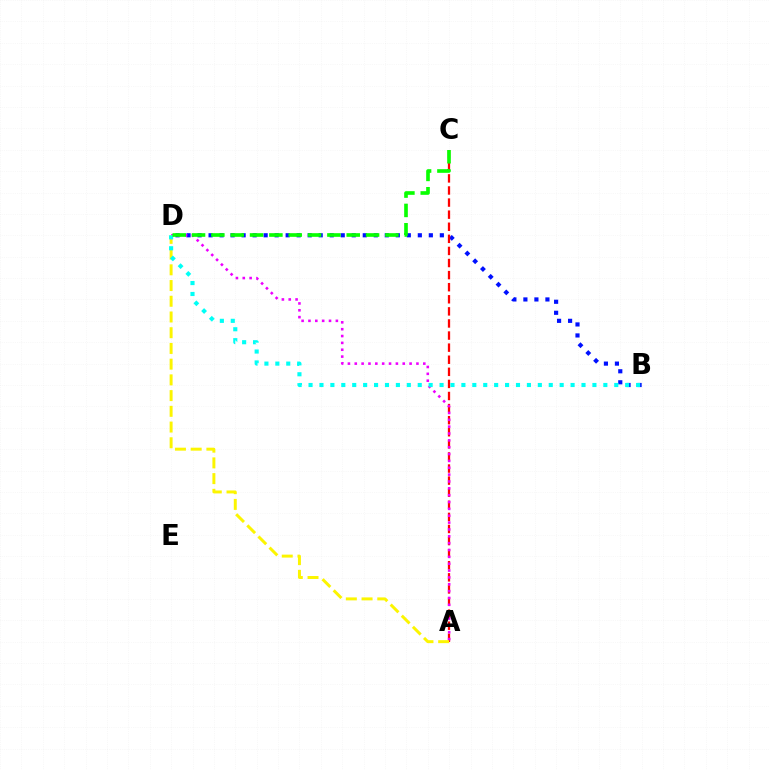{('B', 'D'): [{'color': '#0010ff', 'line_style': 'dotted', 'thickness': 2.99}, {'color': '#00fff6', 'line_style': 'dotted', 'thickness': 2.97}], ('A', 'C'): [{'color': '#ff0000', 'line_style': 'dashed', 'thickness': 1.64}], ('A', 'D'): [{'color': '#ee00ff', 'line_style': 'dotted', 'thickness': 1.86}, {'color': '#fcf500', 'line_style': 'dashed', 'thickness': 2.14}], ('C', 'D'): [{'color': '#08ff00', 'line_style': 'dashed', 'thickness': 2.63}]}